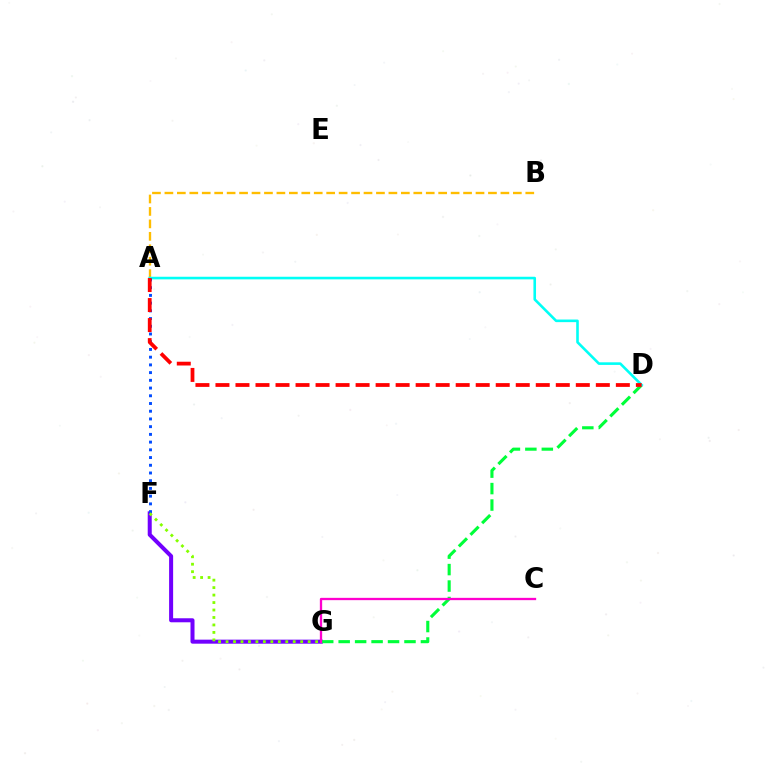{('F', 'G'): [{'color': '#7200ff', 'line_style': 'solid', 'thickness': 2.9}, {'color': '#84ff00', 'line_style': 'dotted', 'thickness': 2.03}], ('A', 'B'): [{'color': '#ffbd00', 'line_style': 'dashed', 'thickness': 1.69}], ('D', 'G'): [{'color': '#00ff39', 'line_style': 'dashed', 'thickness': 2.24}], ('A', 'D'): [{'color': '#00fff6', 'line_style': 'solid', 'thickness': 1.87}, {'color': '#ff0000', 'line_style': 'dashed', 'thickness': 2.72}], ('A', 'F'): [{'color': '#004bff', 'line_style': 'dotted', 'thickness': 2.1}], ('C', 'G'): [{'color': '#ff00cf', 'line_style': 'solid', 'thickness': 1.66}]}